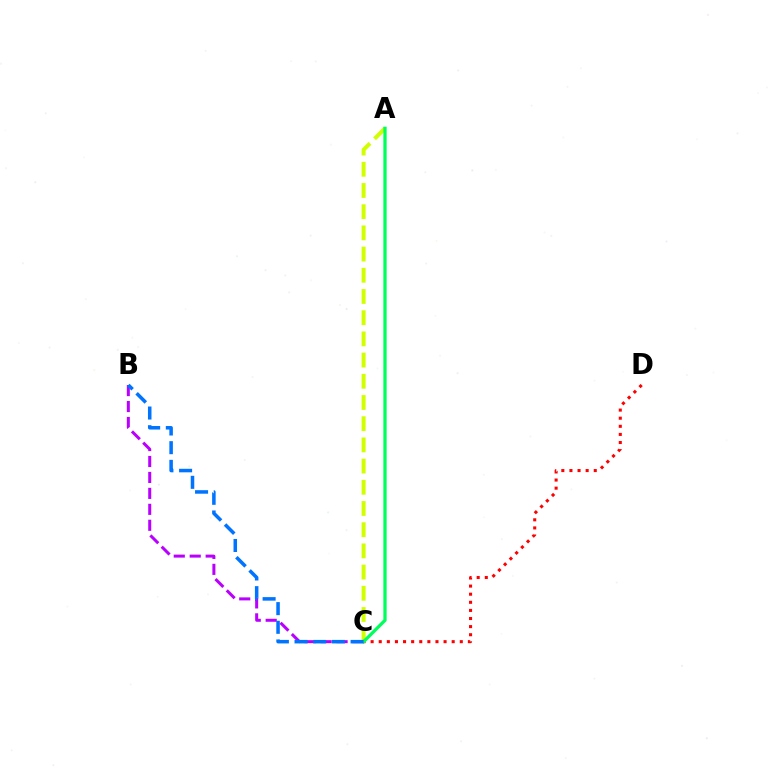{('B', 'C'): [{'color': '#b900ff', 'line_style': 'dashed', 'thickness': 2.17}, {'color': '#0074ff', 'line_style': 'dashed', 'thickness': 2.54}], ('A', 'C'): [{'color': '#d1ff00', 'line_style': 'dashed', 'thickness': 2.88}, {'color': '#00ff5c', 'line_style': 'solid', 'thickness': 2.36}], ('C', 'D'): [{'color': '#ff0000', 'line_style': 'dotted', 'thickness': 2.2}]}